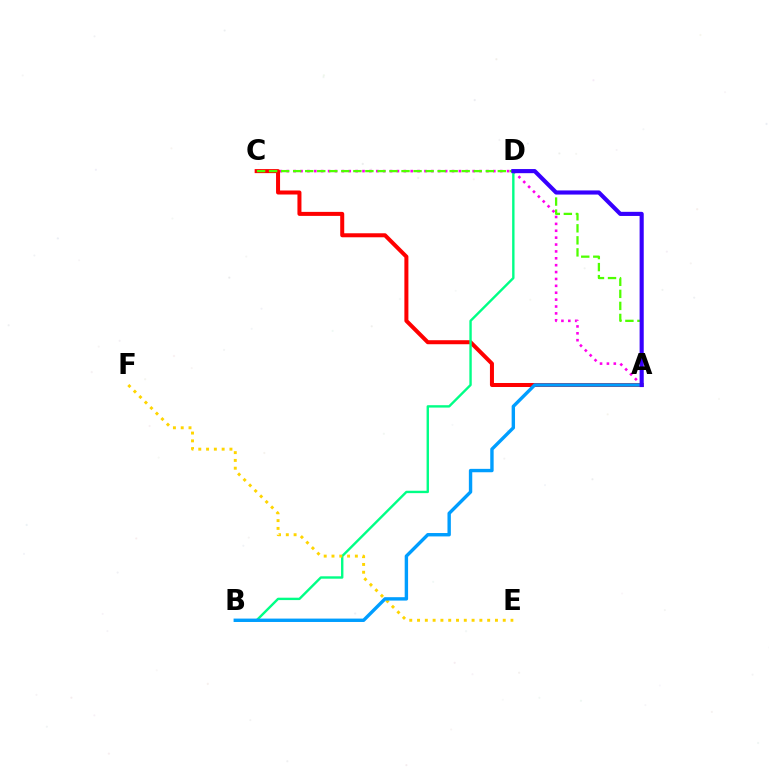{('A', 'C'): [{'color': '#ff00ed', 'line_style': 'dotted', 'thickness': 1.87}, {'color': '#ff0000', 'line_style': 'solid', 'thickness': 2.89}, {'color': '#4fff00', 'line_style': 'dashed', 'thickness': 1.64}], ('B', 'D'): [{'color': '#00ff86', 'line_style': 'solid', 'thickness': 1.72}], ('E', 'F'): [{'color': '#ffd500', 'line_style': 'dotted', 'thickness': 2.12}], ('A', 'B'): [{'color': '#009eff', 'line_style': 'solid', 'thickness': 2.44}], ('A', 'D'): [{'color': '#3700ff', 'line_style': 'solid', 'thickness': 2.97}]}